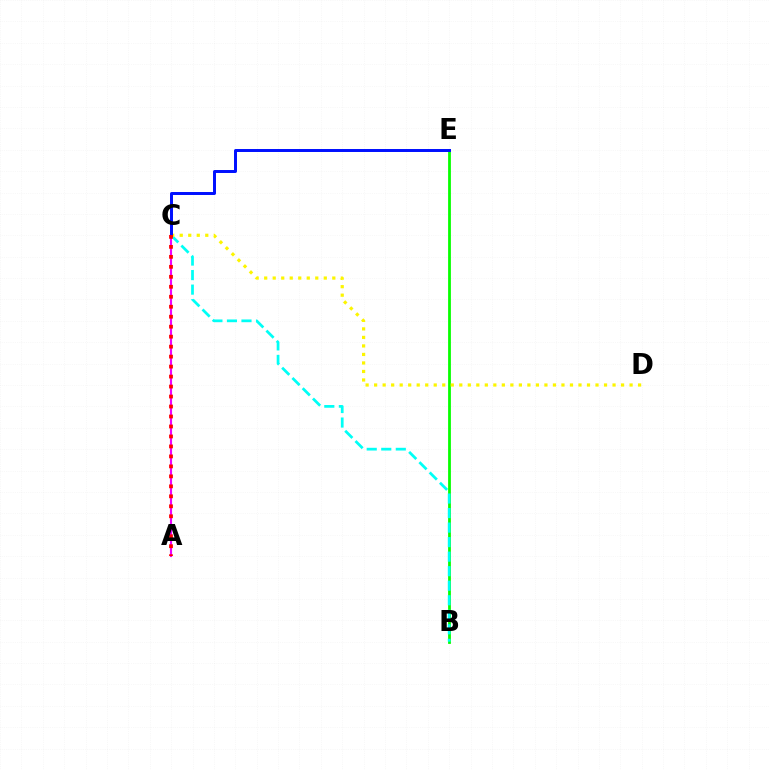{('B', 'E'): [{'color': '#08ff00', 'line_style': 'solid', 'thickness': 2.01}], ('A', 'C'): [{'color': '#ee00ff', 'line_style': 'solid', 'thickness': 1.54}, {'color': '#ff0000', 'line_style': 'dotted', 'thickness': 2.71}], ('B', 'C'): [{'color': '#00fff6', 'line_style': 'dashed', 'thickness': 1.97}], ('C', 'D'): [{'color': '#fcf500', 'line_style': 'dotted', 'thickness': 2.31}], ('C', 'E'): [{'color': '#0010ff', 'line_style': 'solid', 'thickness': 2.14}]}